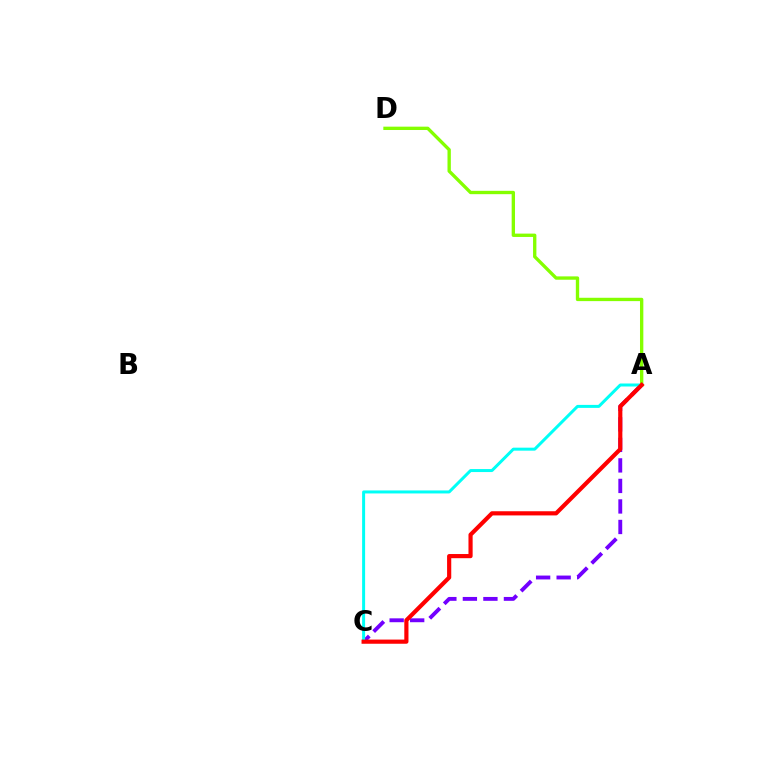{('A', 'C'): [{'color': '#7200ff', 'line_style': 'dashed', 'thickness': 2.79}, {'color': '#00fff6', 'line_style': 'solid', 'thickness': 2.16}, {'color': '#ff0000', 'line_style': 'solid', 'thickness': 3.0}], ('A', 'D'): [{'color': '#84ff00', 'line_style': 'solid', 'thickness': 2.41}]}